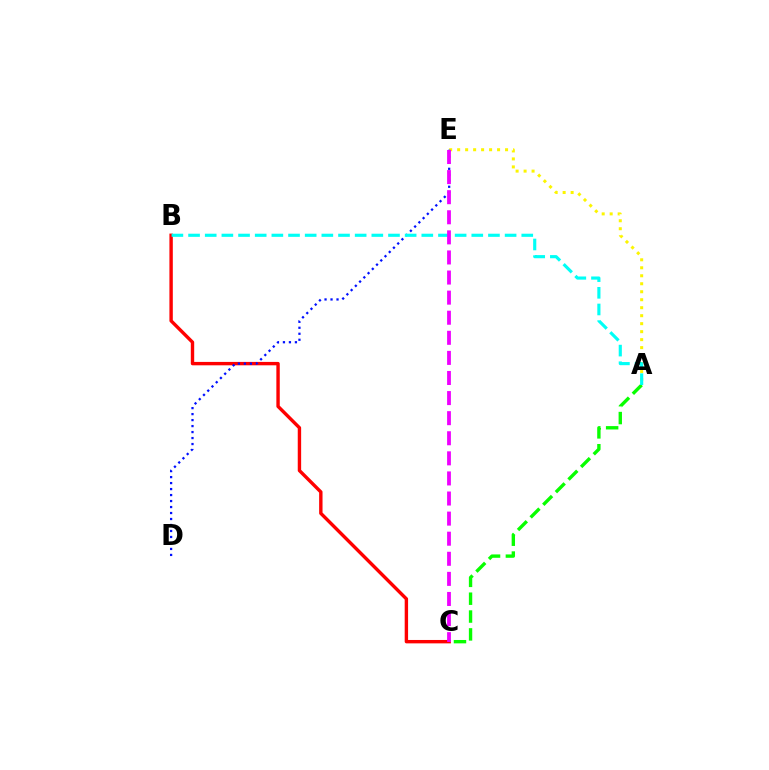{('B', 'C'): [{'color': '#ff0000', 'line_style': 'solid', 'thickness': 2.44}], ('A', 'C'): [{'color': '#08ff00', 'line_style': 'dashed', 'thickness': 2.42}], ('A', 'E'): [{'color': '#fcf500', 'line_style': 'dotted', 'thickness': 2.17}], ('D', 'E'): [{'color': '#0010ff', 'line_style': 'dotted', 'thickness': 1.63}], ('A', 'B'): [{'color': '#00fff6', 'line_style': 'dashed', 'thickness': 2.26}], ('C', 'E'): [{'color': '#ee00ff', 'line_style': 'dashed', 'thickness': 2.73}]}